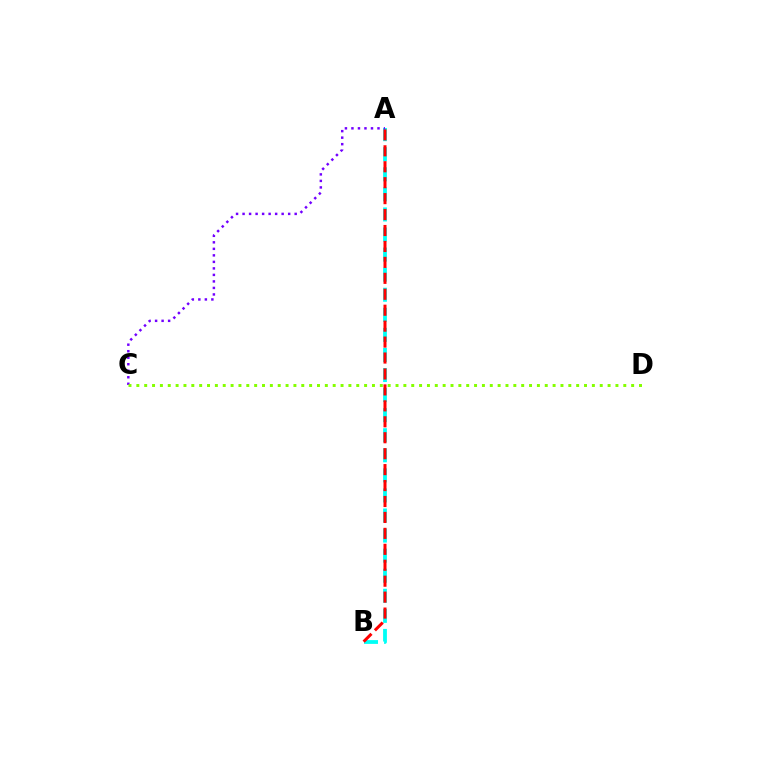{('A', 'B'): [{'color': '#00fff6', 'line_style': 'dashed', 'thickness': 2.73}, {'color': '#ff0000', 'line_style': 'dashed', 'thickness': 2.17}], ('A', 'C'): [{'color': '#7200ff', 'line_style': 'dotted', 'thickness': 1.77}], ('C', 'D'): [{'color': '#84ff00', 'line_style': 'dotted', 'thickness': 2.13}]}